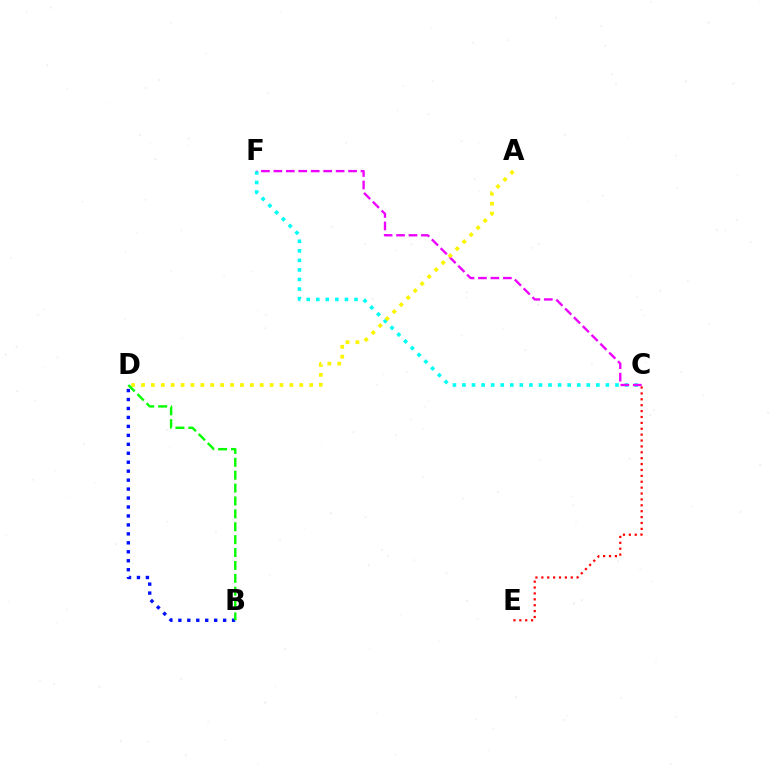{('B', 'D'): [{'color': '#0010ff', 'line_style': 'dotted', 'thickness': 2.43}, {'color': '#08ff00', 'line_style': 'dashed', 'thickness': 1.75}], ('C', 'F'): [{'color': '#00fff6', 'line_style': 'dotted', 'thickness': 2.6}, {'color': '#ee00ff', 'line_style': 'dashed', 'thickness': 1.69}], ('C', 'E'): [{'color': '#ff0000', 'line_style': 'dotted', 'thickness': 1.6}], ('A', 'D'): [{'color': '#fcf500', 'line_style': 'dotted', 'thickness': 2.69}]}